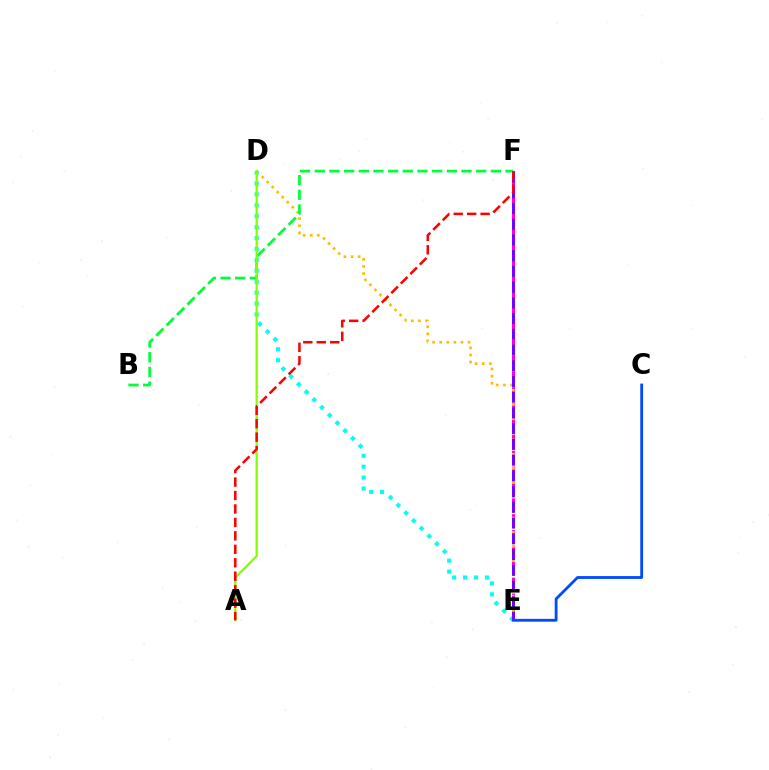{('E', 'F'): [{'color': '#ff00cf', 'line_style': 'dashed', 'thickness': 2.16}, {'color': '#7200ff', 'line_style': 'dashed', 'thickness': 2.14}], ('D', 'E'): [{'color': '#ffbd00', 'line_style': 'dotted', 'thickness': 1.93}, {'color': '#00fff6', 'line_style': 'dotted', 'thickness': 2.97}], ('B', 'F'): [{'color': '#00ff39', 'line_style': 'dashed', 'thickness': 1.99}], ('A', 'D'): [{'color': '#84ff00', 'line_style': 'solid', 'thickness': 1.63}], ('A', 'F'): [{'color': '#ff0000', 'line_style': 'dashed', 'thickness': 1.83}], ('C', 'E'): [{'color': '#004bff', 'line_style': 'solid', 'thickness': 2.03}]}